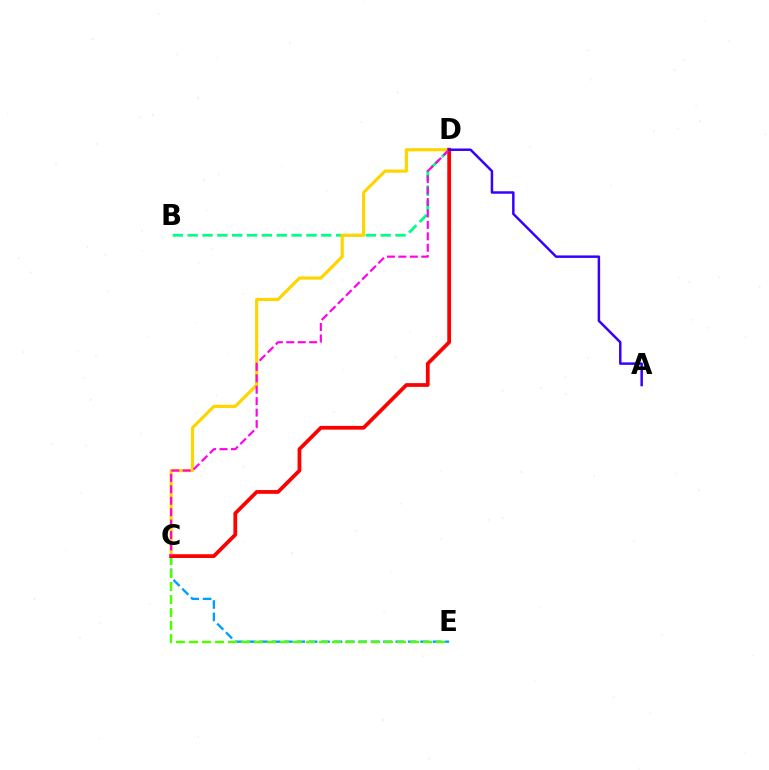{('C', 'E'): [{'color': '#009eff', 'line_style': 'dashed', 'thickness': 1.68}, {'color': '#4fff00', 'line_style': 'dashed', 'thickness': 1.77}], ('B', 'D'): [{'color': '#00ff86', 'line_style': 'dashed', 'thickness': 2.02}], ('C', 'D'): [{'color': '#ffd500', 'line_style': 'solid', 'thickness': 2.29}, {'color': '#ff0000', 'line_style': 'solid', 'thickness': 2.7}, {'color': '#ff00ed', 'line_style': 'dashed', 'thickness': 1.55}], ('A', 'D'): [{'color': '#3700ff', 'line_style': 'solid', 'thickness': 1.78}]}